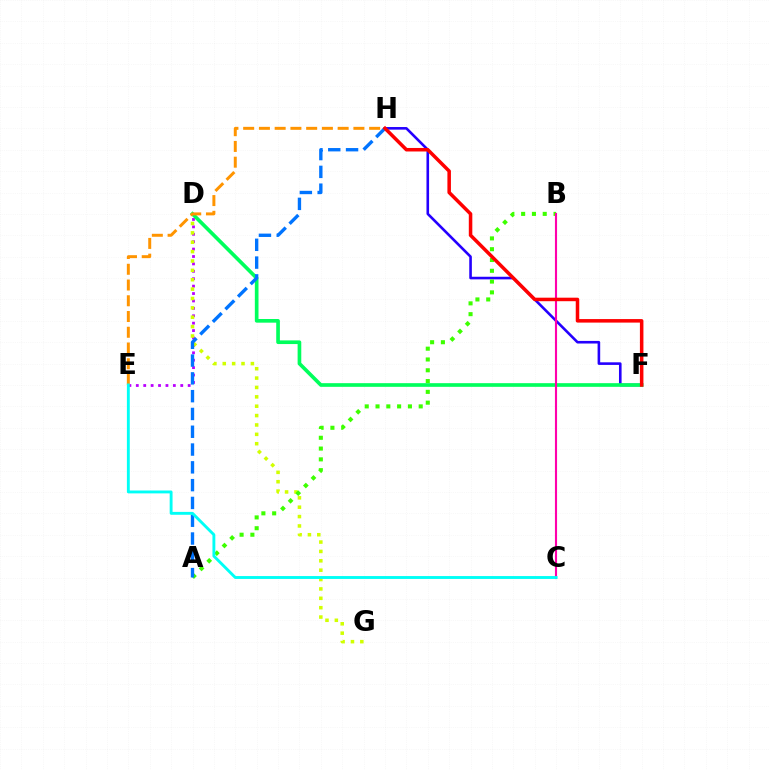{('F', 'H'): [{'color': '#2500ff', 'line_style': 'solid', 'thickness': 1.88}, {'color': '#ff0000', 'line_style': 'solid', 'thickness': 2.53}], ('D', 'E'): [{'color': '#b900ff', 'line_style': 'dotted', 'thickness': 2.01}], ('D', 'G'): [{'color': '#d1ff00', 'line_style': 'dotted', 'thickness': 2.55}], ('D', 'F'): [{'color': '#00ff5c', 'line_style': 'solid', 'thickness': 2.64}], ('E', 'H'): [{'color': '#ff9400', 'line_style': 'dashed', 'thickness': 2.14}], ('A', 'B'): [{'color': '#3dff00', 'line_style': 'dotted', 'thickness': 2.93}], ('B', 'C'): [{'color': '#ff00ac', 'line_style': 'solid', 'thickness': 1.53}], ('A', 'H'): [{'color': '#0074ff', 'line_style': 'dashed', 'thickness': 2.42}], ('C', 'E'): [{'color': '#00fff6', 'line_style': 'solid', 'thickness': 2.07}]}